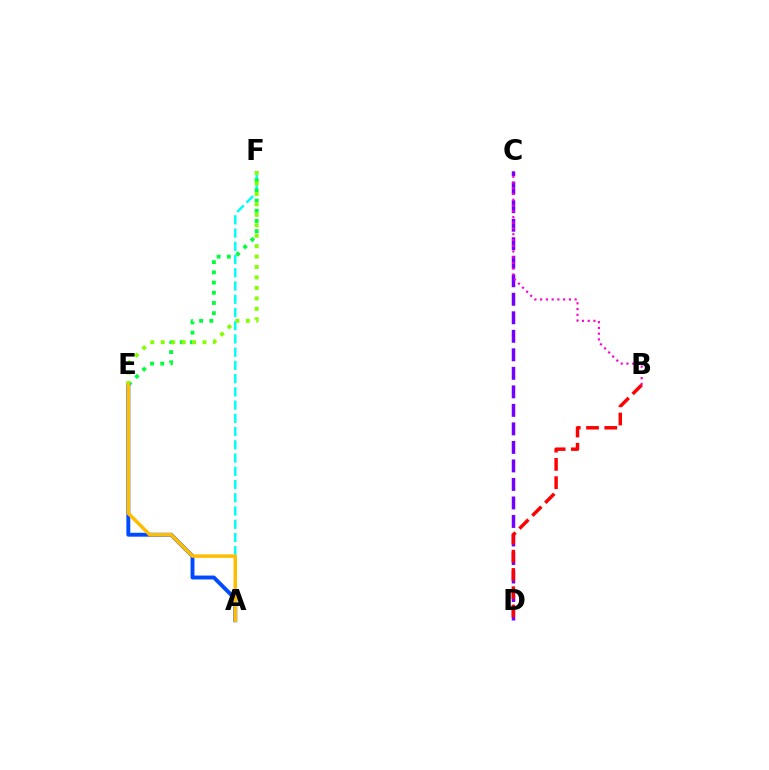{('C', 'D'): [{'color': '#7200ff', 'line_style': 'dashed', 'thickness': 2.52}], ('B', 'D'): [{'color': '#ff0000', 'line_style': 'dashed', 'thickness': 2.48}], ('A', 'F'): [{'color': '#00fff6', 'line_style': 'dashed', 'thickness': 1.8}], ('B', 'C'): [{'color': '#ff00cf', 'line_style': 'dotted', 'thickness': 1.56}], ('E', 'F'): [{'color': '#00ff39', 'line_style': 'dotted', 'thickness': 2.77}, {'color': '#84ff00', 'line_style': 'dotted', 'thickness': 2.84}], ('A', 'E'): [{'color': '#004bff', 'line_style': 'solid', 'thickness': 2.81}, {'color': '#ffbd00', 'line_style': 'solid', 'thickness': 2.51}]}